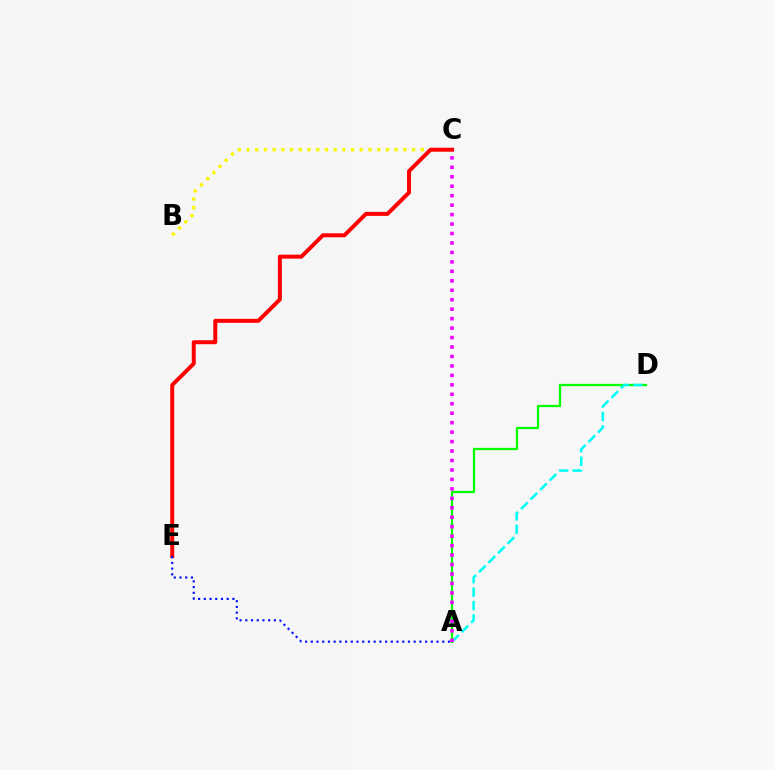{('B', 'C'): [{'color': '#fcf500', 'line_style': 'dotted', 'thickness': 2.37}], ('C', 'E'): [{'color': '#ff0000', 'line_style': 'solid', 'thickness': 2.86}], ('A', 'D'): [{'color': '#08ff00', 'line_style': 'solid', 'thickness': 1.63}, {'color': '#00fff6', 'line_style': 'dashed', 'thickness': 1.83}], ('A', 'E'): [{'color': '#0010ff', 'line_style': 'dotted', 'thickness': 1.55}], ('A', 'C'): [{'color': '#ee00ff', 'line_style': 'dotted', 'thickness': 2.57}]}